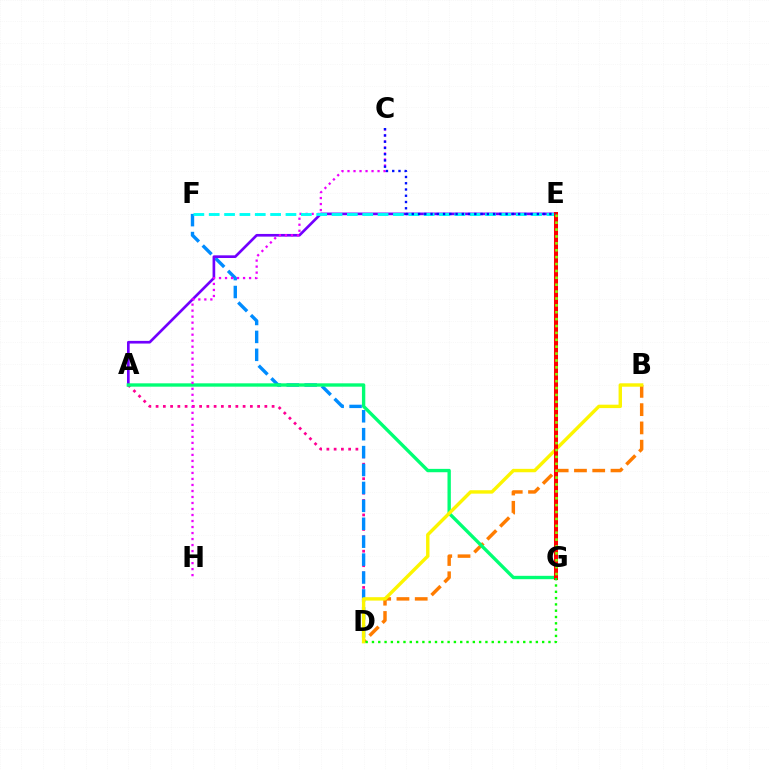{('A', 'D'): [{'color': '#ff0094', 'line_style': 'dotted', 'thickness': 1.97}], ('B', 'D'): [{'color': '#ff7c00', 'line_style': 'dashed', 'thickness': 2.48}, {'color': '#fcf500', 'line_style': 'solid', 'thickness': 2.45}], ('D', 'F'): [{'color': '#008cff', 'line_style': 'dashed', 'thickness': 2.43}], ('A', 'E'): [{'color': '#7200ff', 'line_style': 'solid', 'thickness': 1.92}], ('A', 'G'): [{'color': '#00ff74', 'line_style': 'solid', 'thickness': 2.42}], ('C', 'H'): [{'color': '#ee00ff', 'line_style': 'dotted', 'thickness': 1.63}], ('E', 'F'): [{'color': '#00fff6', 'line_style': 'dashed', 'thickness': 2.09}], ('E', 'G'): [{'color': '#ff0000', 'line_style': 'solid', 'thickness': 2.9}, {'color': '#84ff00', 'line_style': 'dotted', 'thickness': 1.87}], ('C', 'E'): [{'color': '#0010ff', 'line_style': 'dotted', 'thickness': 1.7}], ('D', 'G'): [{'color': '#08ff00', 'line_style': 'dotted', 'thickness': 1.71}]}